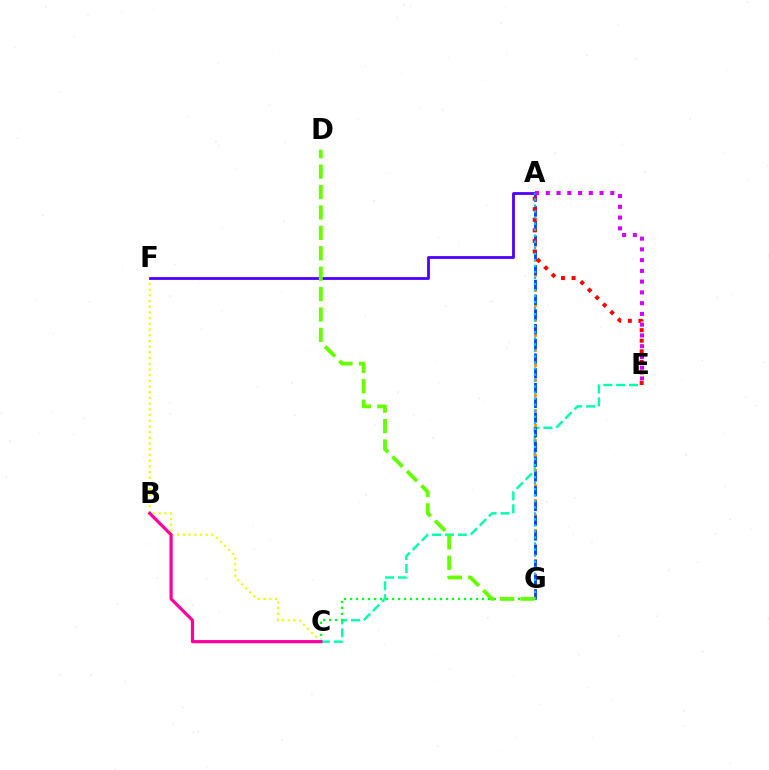{('C', 'E'): [{'color': '#00ffaf', 'line_style': 'dashed', 'thickness': 1.75}], ('C', 'F'): [{'color': '#eeff00', 'line_style': 'dotted', 'thickness': 1.55}], ('A', 'F'): [{'color': '#4f00ff', 'line_style': 'solid', 'thickness': 2.02}], ('A', 'G'): [{'color': '#ff8800', 'line_style': 'dotted', 'thickness': 2.04}, {'color': '#003fff', 'line_style': 'dashed', 'thickness': 2.0}, {'color': '#00c7ff', 'line_style': 'dotted', 'thickness': 1.64}], ('A', 'E'): [{'color': '#ff0000', 'line_style': 'dotted', 'thickness': 2.87}, {'color': '#d600ff', 'line_style': 'dotted', 'thickness': 2.92}], ('C', 'G'): [{'color': '#00ff27', 'line_style': 'dotted', 'thickness': 1.63}], ('B', 'C'): [{'color': '#ff00a0', 'line_style': 'solid', 'thickness': 2.3}], ('D', 'G'): [{'color': '#66ff00', 'line_style': 'dashed', 'thickness': 2.77}]}